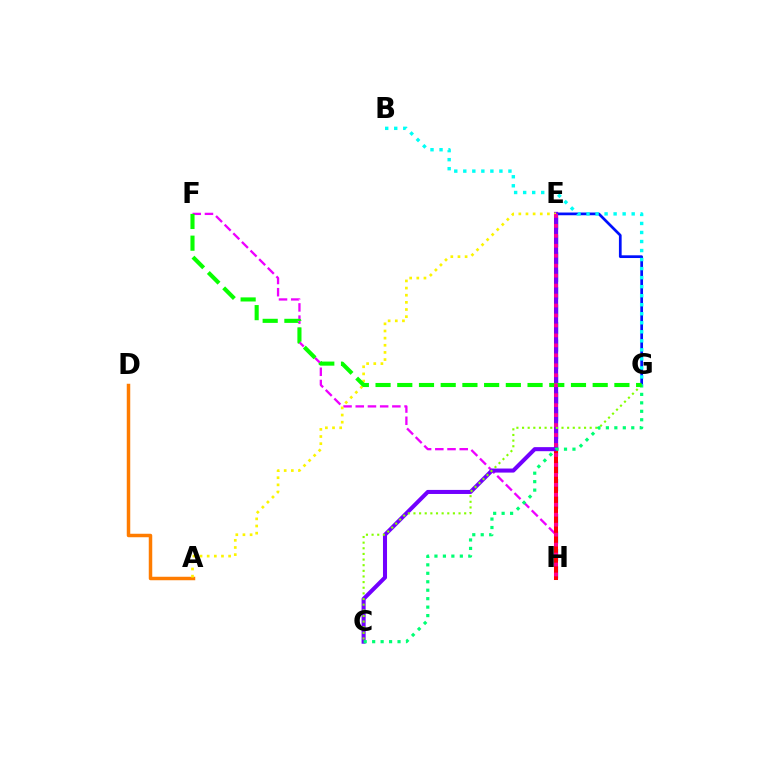{('E', 'G'): [{'color': '#0010ff', 'line_style': 'solid', 'thickness': 1.96}], ('E', 'H'): [{'color': '#008cff', 'line_style': 'dashed', 'thickness': 2.37}, {'color': '#ff0000', 'line_style': 'solid', 'thickness': 2.9}, {'color': '#ff0094', 'line_style': 'dotted', 'thickness': 2.71}], ('F', 'H'): [{'color': '#ee00ff', 'line_style': 'dashed', 'thickness': 1.66}], ('C', 'E'): [{'color': '#7200ff', 'line_style': 'solid', 'thickness': 2.92}], ('A', 'D'): [{'color': '#ff7c00', 'line_style': 'solid', 'thickness': 2.51}], ('B', 'G'): [{'color': '#00fff6', 'line_style': 'dotted', 'thickness': 2.45}], ('A', 'E'): [{'color': '#fcf500', 'line_style': 'dotted', 'thickness': 1.94}], ('C', 'G'): [{'color': '#84ff00', 'line_style': 'dotted', 'thickness': 1.53}, {'color': '#00ff74', 'line_style': 'dotted', 'thickness': 2.3}], ('F', 'G'): [{'color': '#08ff00', 'line_style': 'dashed', 'thickness': 2.95}]}